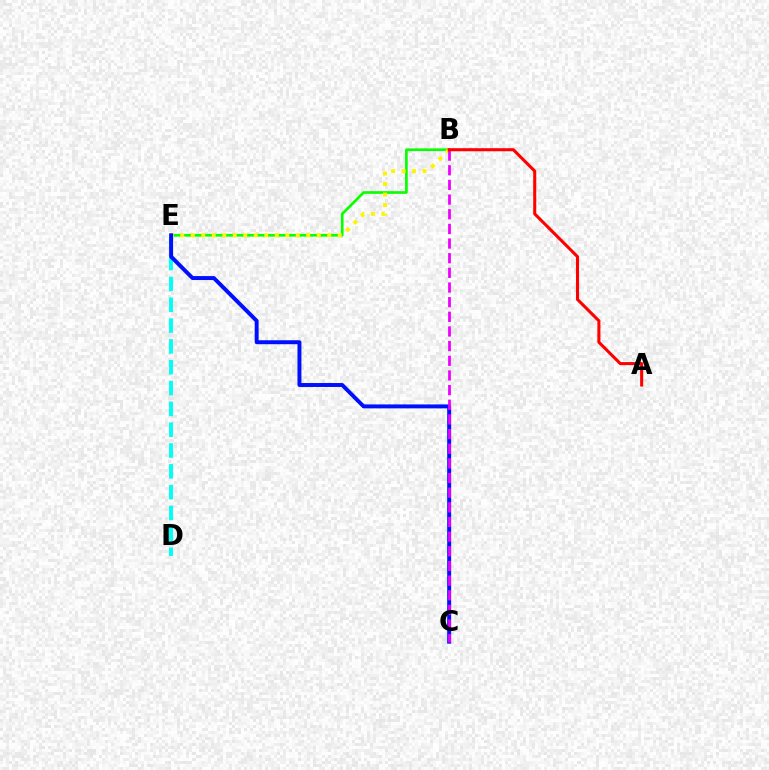{('B', 'E'): [{'color': '#08ff00', 'line_style': 'solid', 'thickness': 1.92}, {'color': '#fcf500', 'line_style': 'dotted', 'thickness': 2.85}], ('D', 'E'): [{'color': '#00fff6', 'line_style': 'dashed', 'thickness': 2.83}], ('C', 'E'): [{'color': '#0010ff', 'line_style': 'solid', 'thickness': 2.84}], ('B', 'C'): [{'color': '#ee00ff', 'line_style': 'dashed', 'thickness': 1.99}], ('A', 'B'): [{'color': '#ff0000', 'line_style': 'solid', 'thickness': 2.21}]}